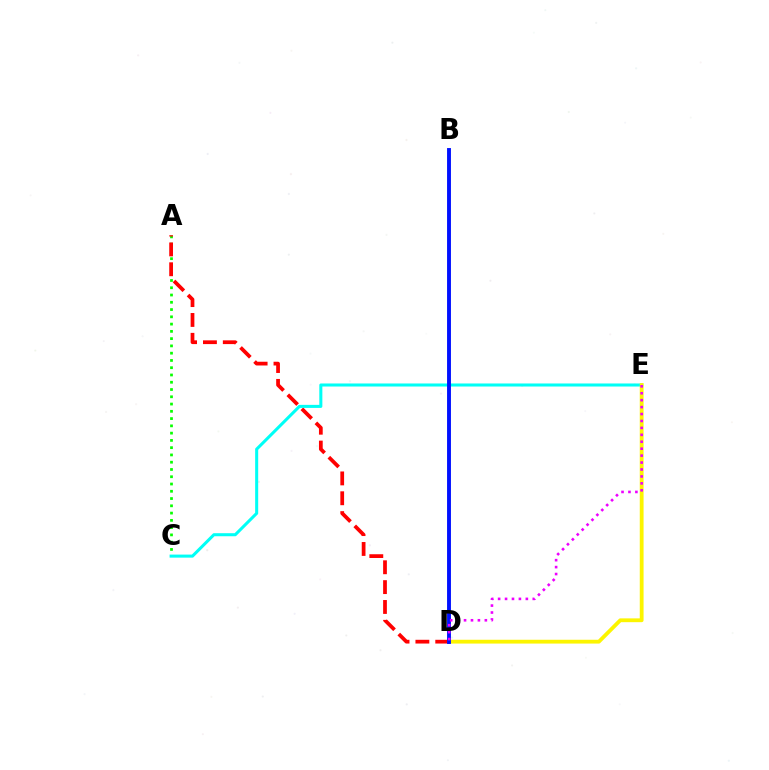{('A', 'C'): [{'color': '#08ff00', 'line_style': 'dotted', 'thickness': 1.97}], ('A', 'D'): [{'color': '#ff0000', 'line_style': 'dashed', 'thickness': 2.7}], ('C', 'E'): [{'color': '#00fff6', 'line_style': 'solid', 'thickness': 2.19}], ('D', 'E'): [{'color': '#fcf500', 'line_style': 'solid', 'thickness': 2.74}, {'color': '#ee00ff', 'line_style': 'dotted', 'thickness': 1.88}], ('B', 'D'): [{'color': '#0010ff', 'line_style': 'solid', 'thickness': 2.8}]}